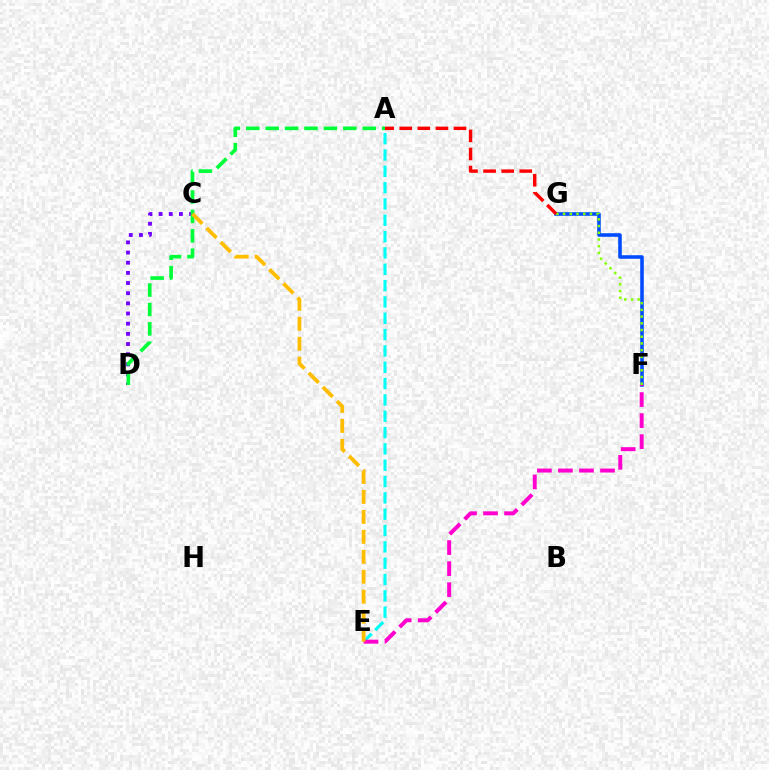{('C', 'D'): [{'color': '#7200ff', 'line_style': 'dotted', 'thickness': 2.76}], ('F', 'G'): [{'color': '#004bff', 'line_style': 'solid', 'thickness': 2.57}, {'color': '#84ff00', 'line_style': 'dotted', 'thickness': 1.82}], ('A', 'E'): [{'color': '#00fff6', 'line_style': 'dashed', 'thickness': 2.22}], ('E', 'F'): [{'color': '#ff00cf', 'line_style': 'dashed', 'thickness': 2.86}], ('A', 'G'): [{'color': '#ff0000', 'line_style': 'dashed', 'thickness': 2.46}], ('A', 'D'): [{'color': '#00ff39', 'line_style': 'dashed', 'thickness': 2.64}], ('C', 'E'): [{'color': '#ffbd00', 'line_style': 'dashed', 'thickness': 2.71}]}